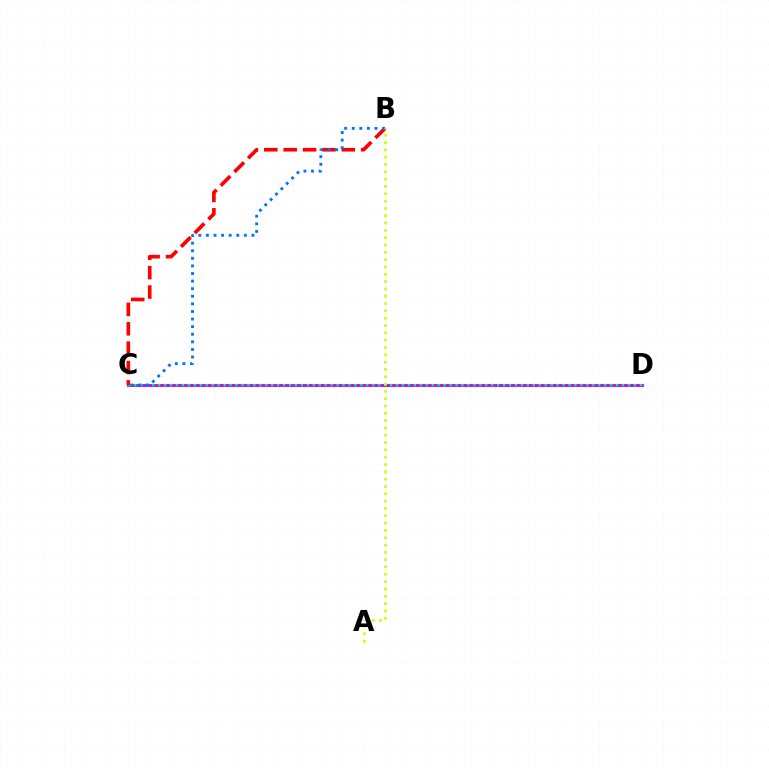{('C', 'D'): [{'color': '#b900ff', 'line_style': 'solid', 'thickness': 1.99}, {'color': '#00ff5c', 'line_style': 'dotted', 'thickness': 1.62}], ('B', 'C'): [{'color': '#ff0000', 'line_style': 'dashed', 'thickness': 2.63}, {'color': '#0074ff', 'line_style': 'dotted', 'thickness': 2.06}], ('A', 'B'): [{'color': '#d1ff00', 'line_style': 'dotted', 'thickness': 1.99}]}